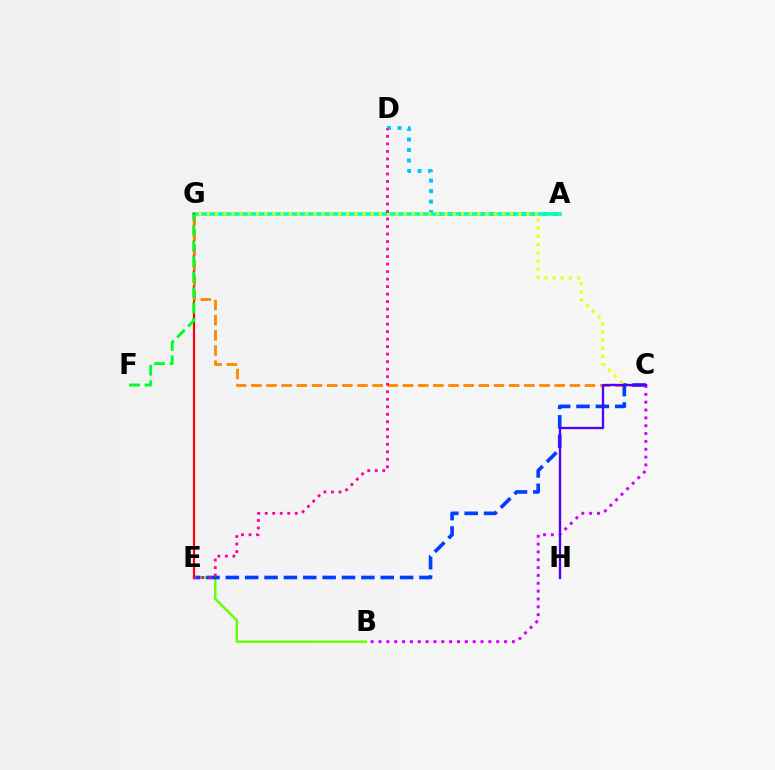{('B', 'E'): [{'color': '#66ff00', 'line_style': 'solid', 'thickness': 1.73}], ('A', 'D'): [{'color': '#00c7ff', 'line_style': 'dotted', 'thickness': 2.86}], ('A', 'G'): [{'color': '#00ffaf', 'line_style': 'solid', 'thickness': 2.57}], ('E', 'G'): [{'color': '#ff0000', 'line_style': 'solid', 'thickness': 1.56}], ('C', 'G'): [{'color': '#ff8800', 'line_style': 'dashed', 'thickness': 2.06}, {'color': '#eeff00', 'line_style': 'dotted', 'thickness': 2.23}], ('C', 'E'): [{'color': '#003fff', 'line_style': 'dashed', 'thickness': 2.63}], ('F', 'G'): [{'color': '#00ff27', 'line_style': 'dashed', 'thickness': 2.1}], ('B', 'C'): [{'color': '#d600ff', 'line_style': 'dotted', 'thickness': 2.13}], ('C', 'H'): [{'color': '#4f00ff', 'line_style': 'solid', 'thickness': 1.66}], ('D', 'E'): [{'color': '#ff00a0', 'line_style': 'dotted', 'thickness': 2.04}]}